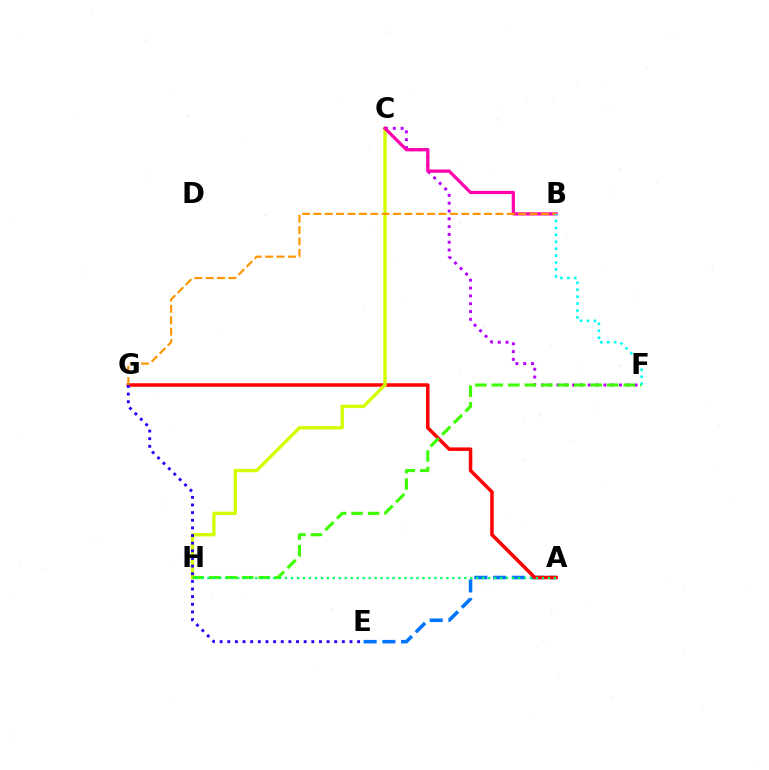{('A', 'E'): [{'color': '#0074ff', 'line_style': 'dashed', 'thickness': 2.54}], ('A', 'G'): [{'color': '#ff0000', 'line_style': 'solid', 'thickness': 2.52}], ('C', 'H'): [{'color': '#d1ff00', 'line_style': 'solid', 'thickness': 2.43}], ('C', 'F'): [{'color': '#b900ff', 'line_style': 'dotted', 'thickness': 2.12}], ('B', 'C'): [{'color': '#ff00ac', 'line_style': 'solid', 'thickness': 2.32}], ('F', 'H'): [{'color': '#3dff00', 'line_style': 'dashed', 'thickness': 2.24}], ('E', 'G'): [{'color': '#2500ff', 'line_style': 'dotted', 'thickness': 2.08}], ('B', 'G'): [{'color': '#ff9400', 'line_style': 'dashed', 'thickness': 1.55}], ('B', 'F'): [{'color': '#00fff6', 'line_style': 'dotted', 'thickness': 1.88}], ('A', 'H'): [{'color': '#00ff5c', 'line_style': 'dotted', 'thickness': 1.62}]}